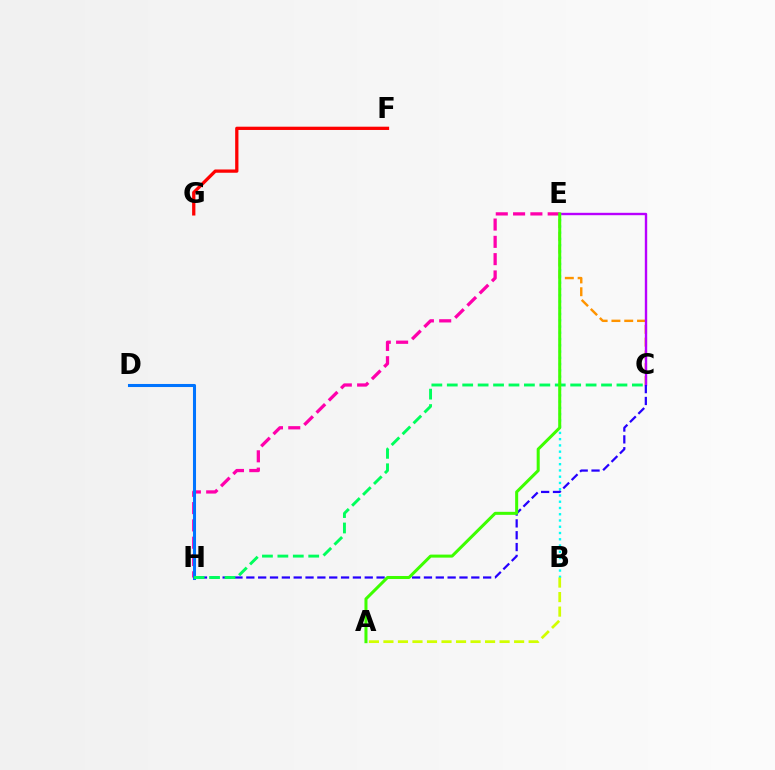{('C', 'E'): [{'color': '#ff9400', 'line_style': 'dashed', 'thickness': 1.74}, {'color': '#b900ff', 'line_style': 'solid', 'thickness': 1.71}], ('E', 'H'): [{'color': '#ff00ac', 'line_style': 'dashed', 'thickness': 2.35}], ('D', 'H'): [{'color': '#0074ff', 'line_style': 'solid', 'thickness': 2.2}], ('B', 'E'): [{'color': '#00fff6', 'line_style': 'dotted', 'thickness': 1.7}], ('C', 'H'): [{'color': '#2500ff', 'line_style': 'dashed', 'thickness': 1.61}, {'color': '#00ff5c', 'line_style': 'dashed', 'thickness': 2.1}], ('A', 'B'): [{'color': '#d1ff00', 'line_style': 'dashed', 'thickness': 1.97}], ('F', 'G'): [{'color': '#ff0000', 'line_style': 'solid', 'thickness': 2.35}], ('A', 'E'): [{'color': '#3dff00', 'line_style': 'solid', 'thickness': 2.18}]}